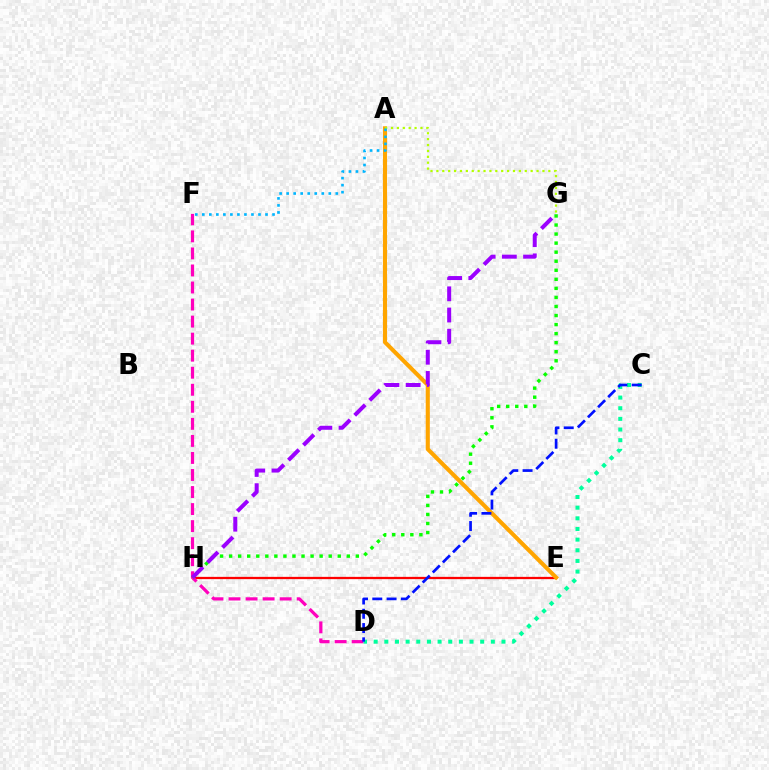{('E', 'H'): [{'color': '#ff0000', 'line_style': 'solid', 'thickness': 1.63}], ('A', 'E'): [{'color': '#ffa500', 'line_style': 'solid', 'thickness': 2.94}], ('A', 'G'): [{'color': '#b3ff00', 'line_style': 'dotted', 'thickness': 1.6}], ('D', 'F'): [{'color': '#ff00bd', 'line_style': 'dashed', 'thickness': 2.32}], ('G', 'H'): [{'color': '#08ff00', 'line_style': 'dotted', 'thickness': 2.46}, {'color': '#9b00ff', 'line_style': 'dashed', 'thickness': 2.88}], ('C', 'D'): [{'color': '#00ff9d', 'line_style': 'dotted', 'thickness': 2.89}, {'color': '#0010ff', 'line_style': 'dashed', 'thickness': 1.94}], ('A', 'F'): [{'color': '#00b5ff', 'line_style': 'dotted', 'thickness': 1.91}]}